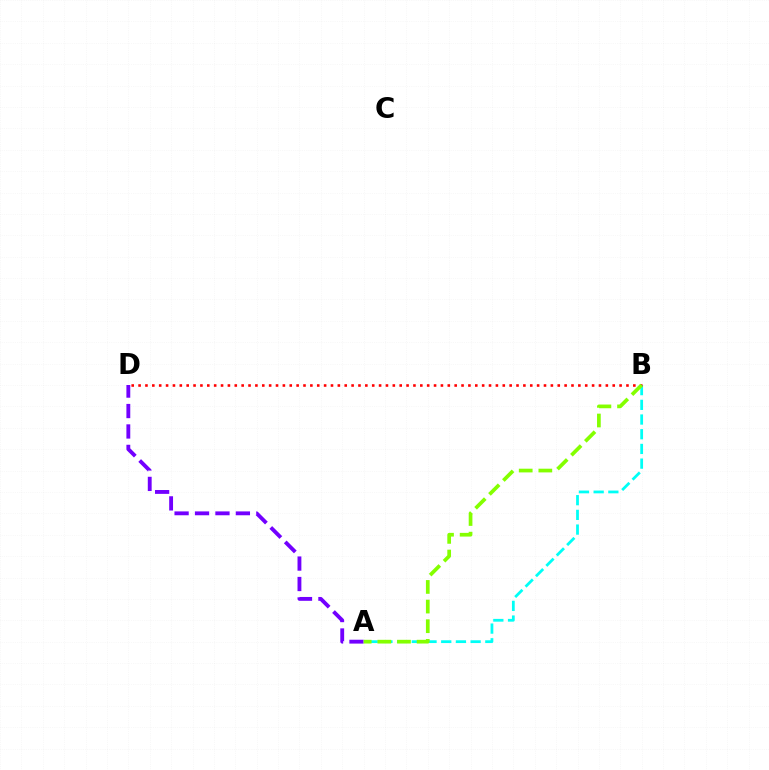{('A', 'D'): [{'color': '#7200ff', 'line_style': 'dashed', 'thickness': 2.78}], ('A', 'B'): [{'color': '#00fff6', 'line_style': 'dashed', 'thickness': 2.0}, {'color': '#84ff00', 'line_style': 'dashed', 'thickness': 2.67}], ('B', 'D'): [{'color': '#ff0000', 'line_style': 'dotted', 'thickness': 1.87}]}